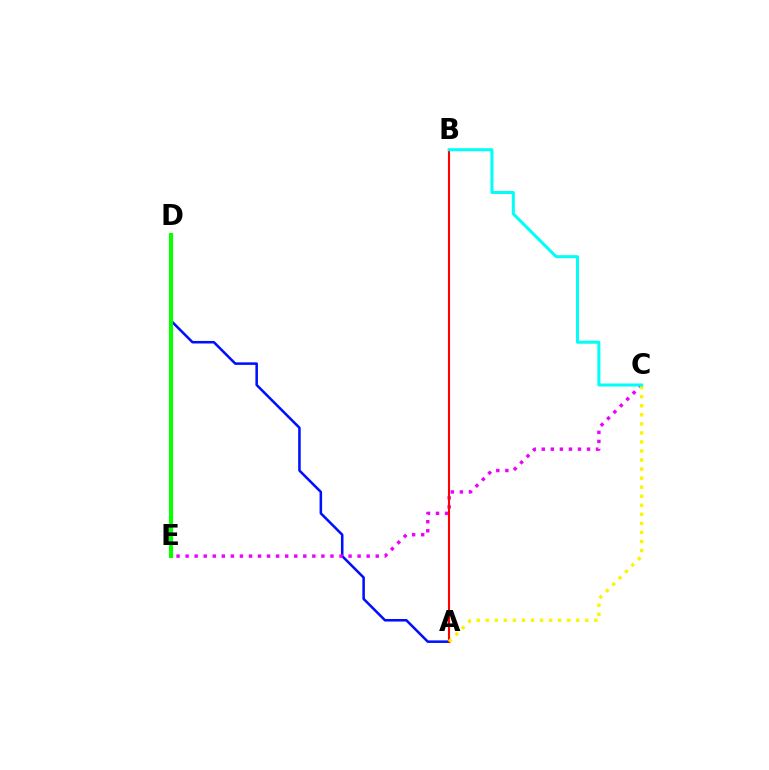{('A', 'D'): [{'color': '#0010ff', 'line_style': 'solid', 'thickness': 1.83}], ('C', 'E'): [{'color': '#ee00ff', 'line_style': 'dotted', 'thickness': 2.46}], ('A', 'B'): [{'color': '#ff0000', 'line_style': 'solid', 'thickness': 1.52}], ('A', 'C'): [{'color': '#fcf500', 'line_style': 'dotted', 'thickness': 2.46}], ('D', 'E'): [{'color': '#08ff00', 'line_style': 'solid', 'thickness': 2.96}], ('B', 'C'): [{'color': '#00fff6', 'line_style': 'solid', 'thickness': 2.18}]}